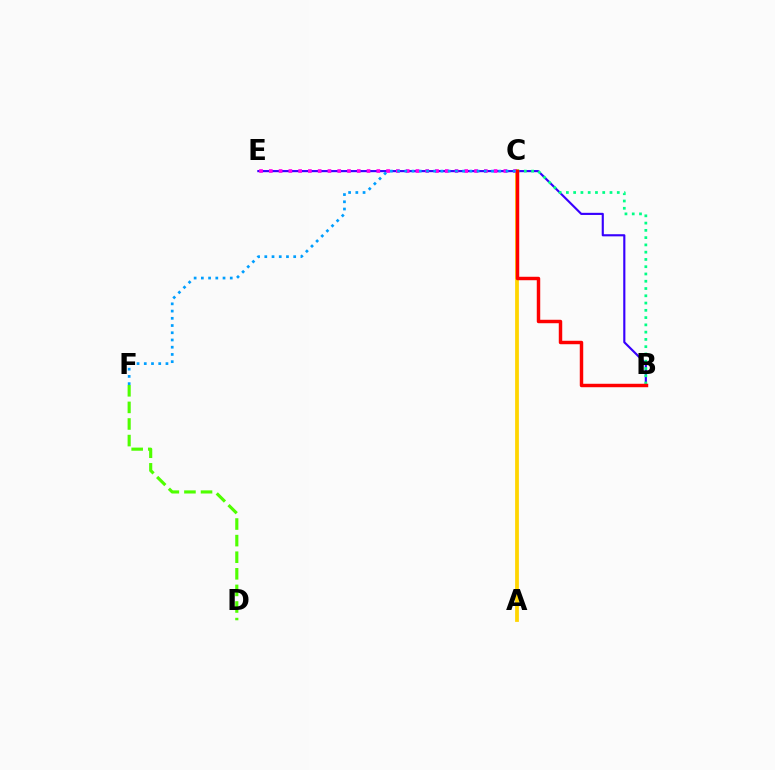{('B', 'E'): [{'color': '#3700ff', 'line_style': 'solid', 'thickness': 1.54}], ('A', 'C'): [{'color': '#ffd500', 'line_style': 'solid', 'thickness': 2.72}], ('C', 'E'): [{'color': '#ff00ed', 'line_style': 'dotted', 'thickness': 2.66}], ('B', 'C'): [{'color': '#00ff86', 'line_style': 'dotted', 'thickness': 1.98}, {'color': '#ff0000', 'line_style': 'solid', 'thickness': 2.48}], ('D', 'F'): [{'color': '#4fff00', 'line_style': 'dashed', 'thickness': 2.25}], ('C', 'F'): [{'color': '#009eff', 'line_style': 'dotted', 'thickness': 1.96}]}